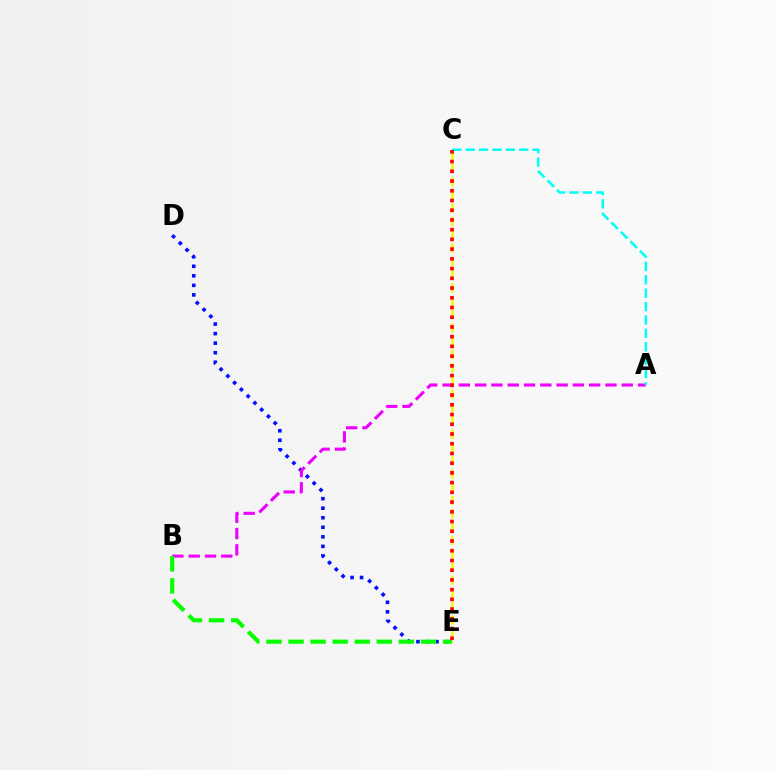{('D', 'E'): [{'color': '#0010ff', 'line_style': 'dotted', 'thickness': 2.59}], ('C', 'E'): [{'color': '#fcf500', 'line_style': 'dashed', 'thickness': 1.8}, {'color': '#ff0000', 'line_style': 'dotted', 'thickness': 2.64}], ('A', 'B'): [{'color': '#ee00ff', 'line_style': 'dashed', 'thickness': 2.21}], ('A', 'C'): [{'color': '#00fff6', 'line_style': 'dashed', 'thickness': 1.82}], ('B', 'E'): [{'color': '#08ff00', 'line_style': 'dashed', 'thickness': 3.0}]}